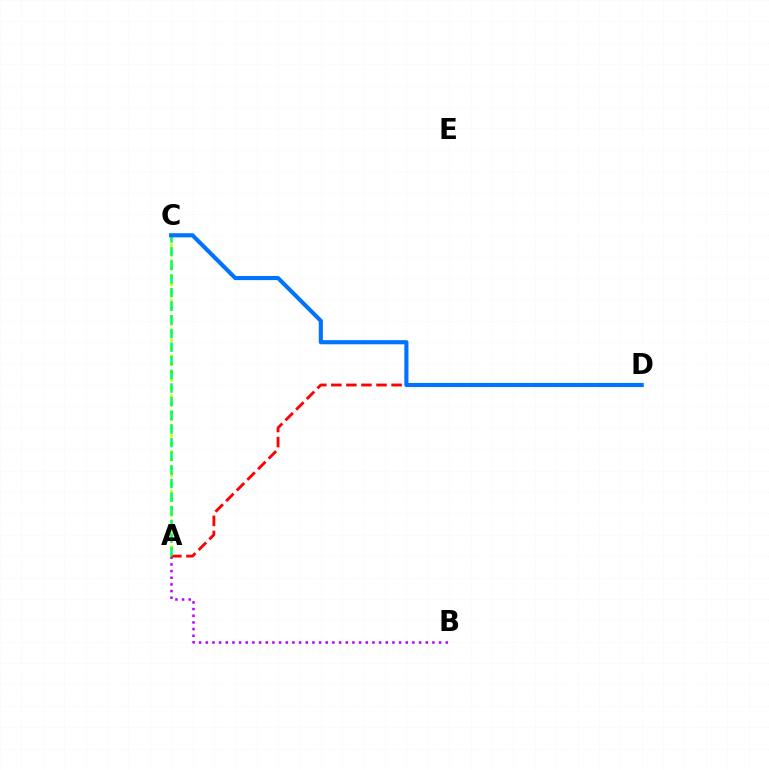{('A', 'C'): [{'color': '#d1ff00', 'line_style': 'dotted', 'thickness': 2.16}, {'color': '#00ff5c', 'line_style': 'dashed', 'thickness': 1.85}], ('A', 'B'): [{'color': '#b900ff', 'line_style': 'dotted', 'thickness': 1.81}], ('A', 'D'): [{'color': '#ff0000', 'line_style': 'dashed', 'thickness': 2.05}], ('C', 'D'): [{'color': '#0074ff', 'line_style': 'solid', 'thickness': 2.97}]}